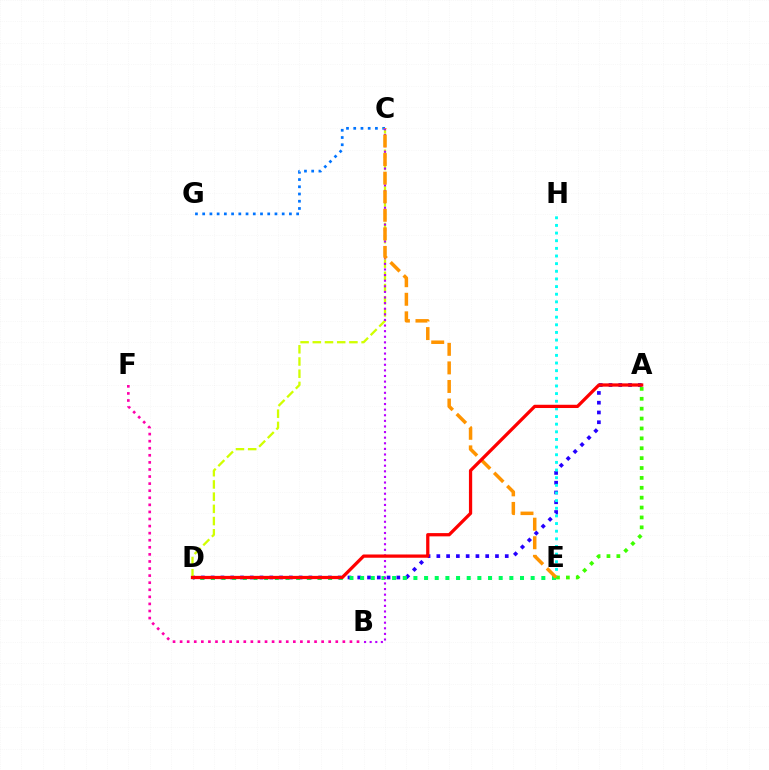{('A', 'D'): [{'color': '#2500ff', 'line_style': 'dotted', 'thickness': 2.66}, {'color': '#ff0000', 'line_style': 'solid', 'thickness': 2.35}], ('C', 'D'): [{'color': '#d1ff00', 'line_style': 'dashed', 'thickness': 1.66}], ('C', 'G'): [{'color': '#0074ff', 'line_style': 'dotted', 'thickness': 1.96}], ('E', 'H'): [{'color': '#00fff6', 'line_style': 'dotted', 'thickness': 2.08}], ('A', 'E'): [{'color': '#3dff00', 'line_style': 'dotted', 'thickness': 2.69}], ('D', 'E'): [{'color': '#00ff5c', 'line_style': 'dotted', 'thickness': 2.9}], ('B', 'F'): [{'color': '#ff00ac', 'line_style': 'dotted', 'thickness': 1.92}], ('B', 'C'): [{'color': '#b900ff', 'line_style': 'dotted', 'thickness': 1.52}], ('C', 'E'): [{'color': '#ff9400', 'line_style': 'dashed', 'thickness': 2.52}]}